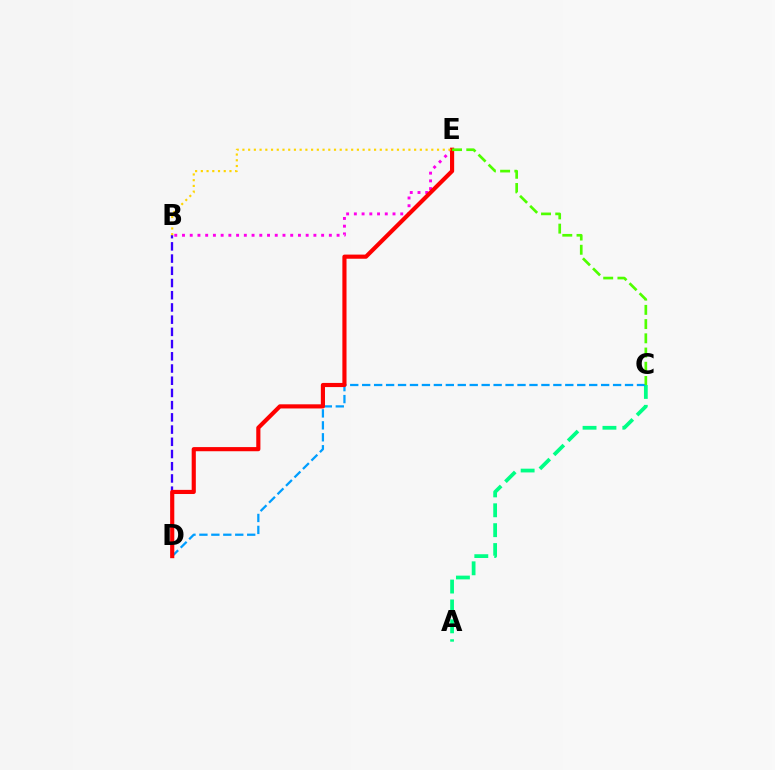{('A', 'C'): [{'color': '#00ff86', 'line_style': 'dashed', 'thickness': 2.7}], ('B', 'E'): [{'color': '#ff00ed', 'line_style': 'dotted', 'thickness': 2.1}, {'color': '#ffd500', 'line_style': 'dotted', 'thickness': 1.56}], ('C', 'D'): [{'color': '#009eff', 'line_style': 'dashed', 'thickness': 1.62}], ('B', 'D'): [{'color': '#3700ff', 'line_style': 'dashed', 'thickness': 1.66}], ('D', 'E'): [{'color': '#ff0000', 'line_style': 'solid', 'thickness': 2.98}], ('C', 'E'): [{'color': '#4fff00', 'line_style': 'dashed', 'thickness': 1.93}]}